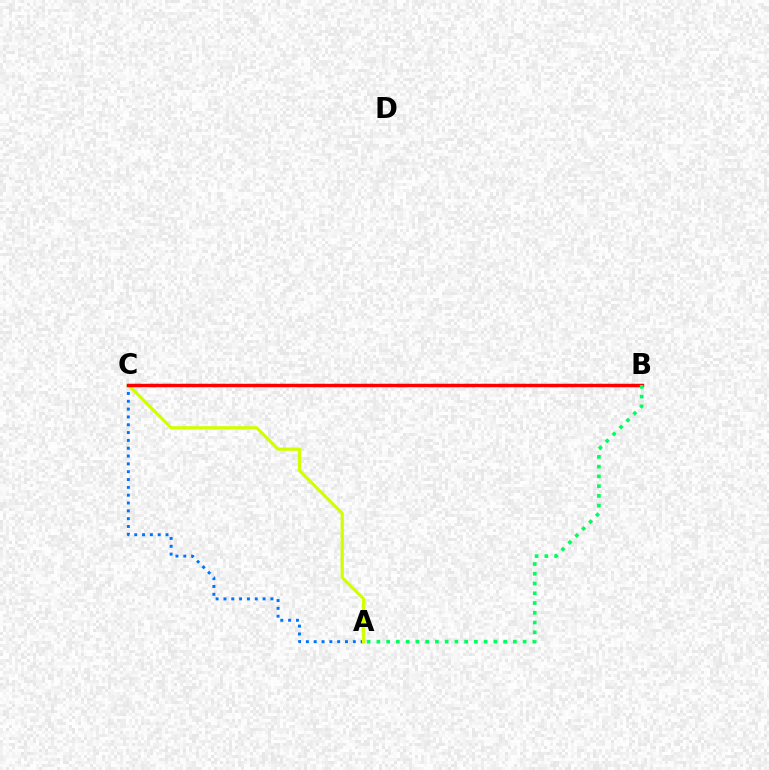{('A', 'C'): [{'color': '#0074ff', 'line_style': 'dotted', 'thickness': 2.13}, {'color': '#d1ff00', 'line_style': 'solid', 'thickness': 2.31}], ('B', 'C'): [{'color': '#b900ff', 'line_style': 'dashed', 'thickness': 2.27}, {'color': '#ff0000', 'line_style': 'solid', 'thickness': 2.45}], ('A', 'B'): [{'color': '#00ff5c', 'line_style': 'dotted', 'thickness': 2.65}]}